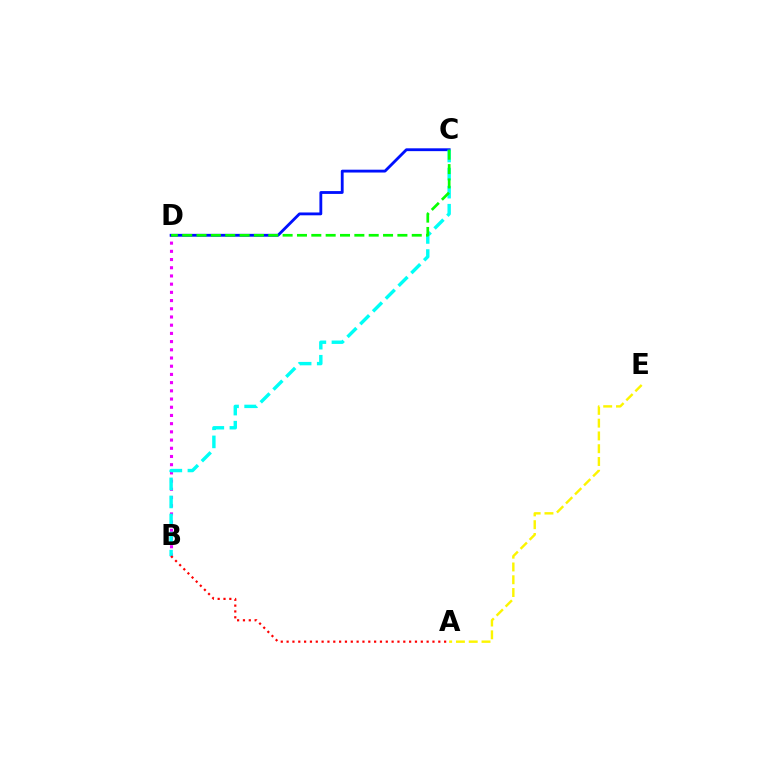{('B', 'D'): [{'color': '#ee00ff', 'line_style': 'dotted', 'thickness': 2.23}], ('A', 'E'): [{'color': '#fcf500', 'line_style': 'dashed', 'thickness': 1.74}], ('C', 'D'): [{'color': '#0010ff', 'line_style': 'solid', 'thickness': 2.04}, {'color': '#08ff00', 'line_style': 'dashed', 'thickness': 1.95}], ('B', 'C'): [{'color': '#00fff6', 'line_style': 'dashed', 'thickness': 2.45}], ('A', 'B'): [{'color': '#ff0000', 'line_style': 'dotted', 'thickness': 1.59}]}